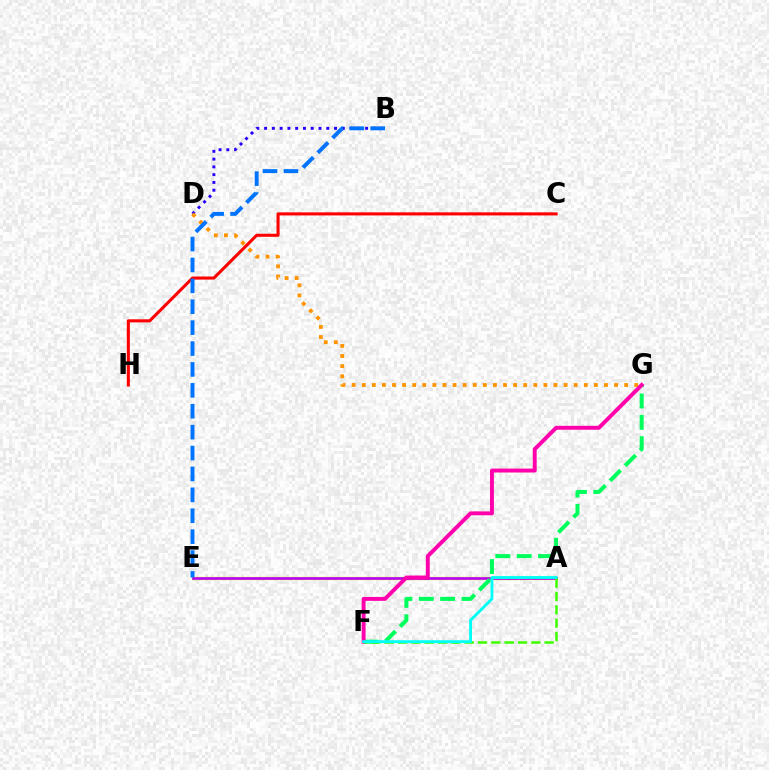{('B', 'D'): [{'color': '#2500ff', 'line_style': 'dotted', 'thickness': 2.11}], ('C', 'H'): [{'color': '#ff0000', 'line_style': 'solid', 'thickness': 2.21}], ('A', 'E'): [{'color': '#d1ff00', 'line_style': 'solid', 'thickness': 2.35}, {'color': '#b900ff', 'line_style': 'solid', 'thickness': 1.91}], ('D', 'G'): [{'color': '#ff9400', 'line_style': 'dotted', 'thickness': 2.74}], ('F', 'G'): [{'color': '#00ff5c', 'line_style': 'dashed', 'thickness': 2.9}, {'color': '#ff00ac', 'line_style': 'solid', 'thickness': 2.83}], ('B', 'E'): [{'color': '#0074ff', 'line_style': 'dashed', 'thickness': 2.84}], ('A', 'F'): [{'color': '#3dff00', 'line_style': 'dashed', 'thickness': 1.81}, {'color': '#00fff6', 'line_style': 'solid', 'thickness': 2.06}]}